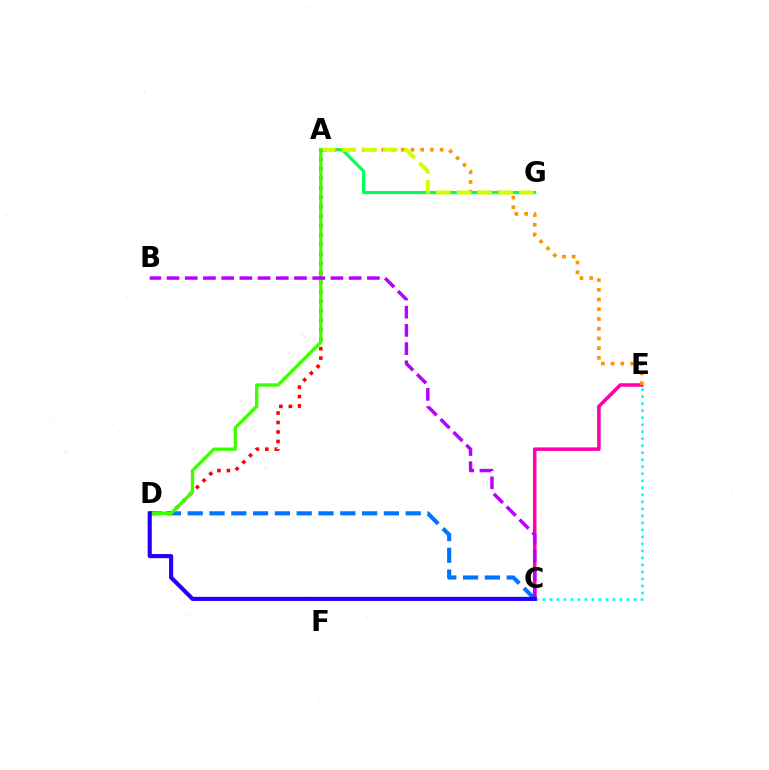{('C', 'E'): [{'color': '#ff00ac', 'line_style': 'solid', 'thickness': 2.55}, {'color': '#00fff6', 'line_style': 'dotted', 'thickness': 1.91}], ('A', 'G'): [{'color': '#00ff5c', 'line_style': 'solid', 'thickness': 2.24}, {'color': '#d1ff00', 'line_style': 'dashed', 'thickness': 2.82}], ('C', 'D'): [{'color': '#0074ff', 'line_style': 'dashed', 'thickness': 2.96}, {'color': '#2500ff', 'line_style': 'solid', 'thickness': 2.97}], ('A', 'E'): [{'color': '#ff9400', 'line_style': 'dotted', 'thickness': 2.64}], ('A', 'D'): [{'color': '#ff0000', 'line_style': 'dotted', 'thickness': 2.57}, {'color': '#3dff00', 'line_style': 'solid', 'thickness': 2.4}], ('B', 'C'): [{'color': '#b900ff', 'line_style': 'dashed', 'thickness': 2.47}]}